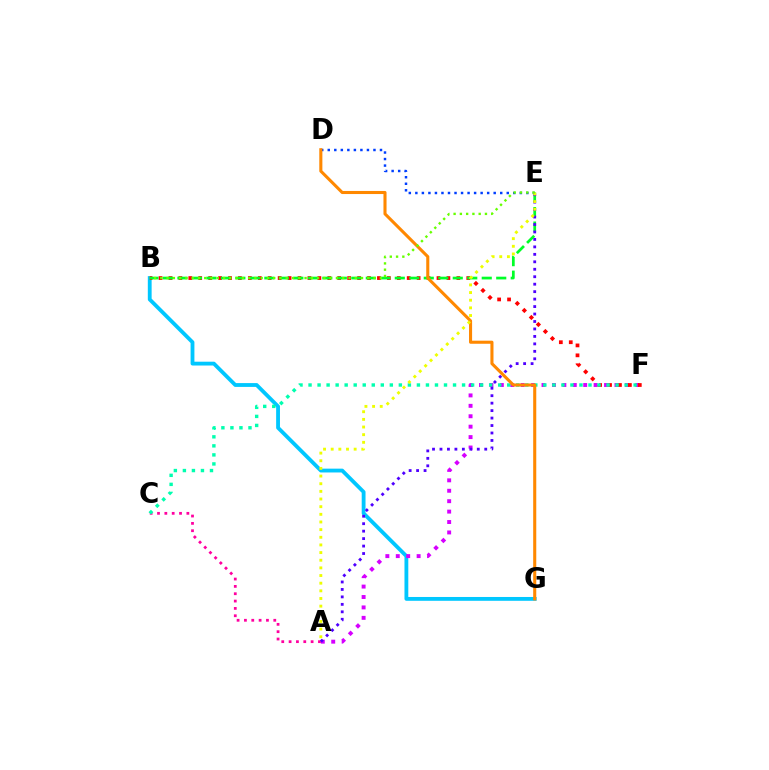{('B', 'G'): [{'color': '#00c7ff', 'line_style': 'solid', 'thickness': 2.75}], ('A', 'F'): [{'color': '#d600ff', 'line_style': 'dotted', 'thickness': 2.83}], ('B', 'F'): [{'color': '#ff0000', 'line_style': 'dotted', 'thickness': 2.7}], ('A', 'C'): [{'color': '#ff00a0', 'line_style': 'dotted', 'thickness': 1.99}], ('C', 'F'): [{'color': '#00ffaf', 'line_style': 'dotted', 'thickness': 2.45}], ('B', 'E'): [{'color': '#00ff27', 'line_style': 'dashed', 'thickness': 1.97}, {'color': '#66ff00', 'line_style': 'dotted', 'thickness': 1.7}], ('D', 'E'): [{'color': '#003fff', 'line_style': 'dotted', 'thickness': 1.77}], ('A', 'E'): [{'color': '#4f00ff', 'line_style': 'dotted', 'thickness': 2.03}, {'color': '#eeff00', 'line_style': 'dotted', 'thickness': 2.08}], ('D', 'G'): [{'color': '#ff8800', 'line_style': 'solid', 'thickness': 2.22}]}